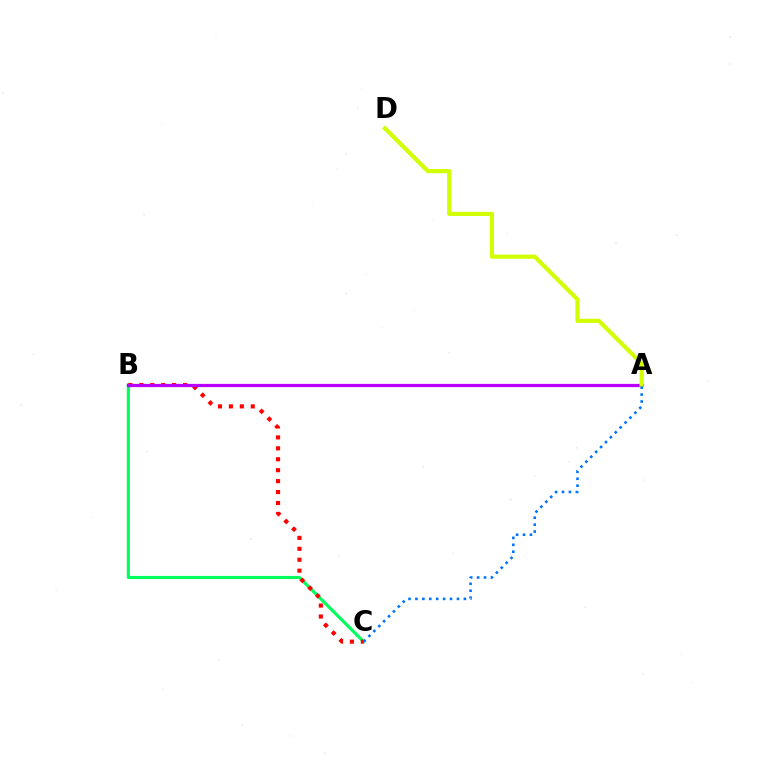{('B', 'C'): [{'color': '#00ff5c', 'line_style': 'solid', 'thickness': 2.26}, {'color': '#ff0000', 'line_style': 'dotted', 'thickness': 2.97}], ('A', 'B'): [{'color': '#b900ff', 'line_style': 'solid', 'thickness': 2.32}], ('A', 'D'): [{'color': '#d1ff00', 'line_style': 'solid', 'thickness': 2.99}], ('A', 'C'): [{'color': '#0074ff', 'line_style': 'dotted', 'thickness': 1.88}]}